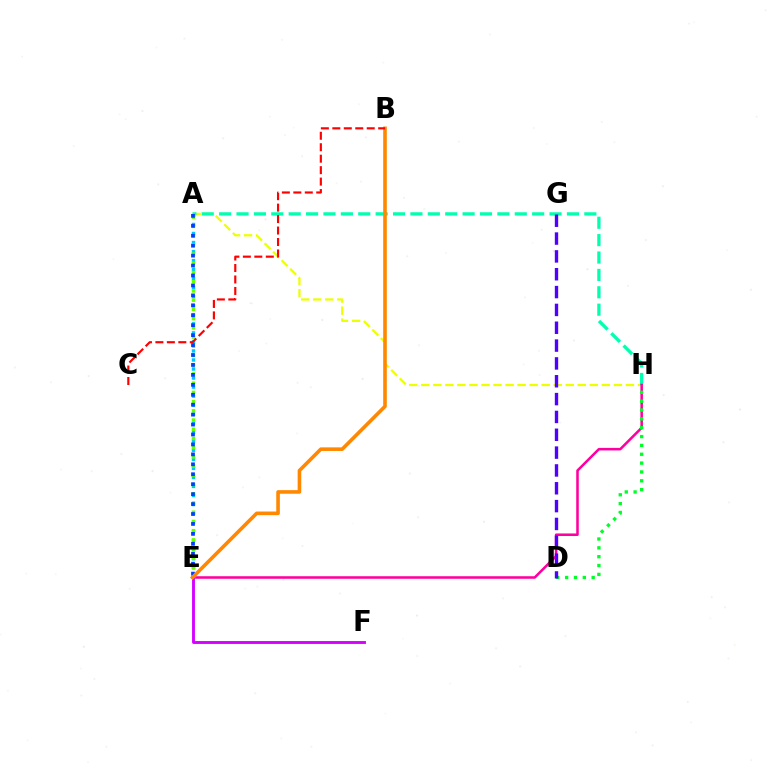{('A', 'E'): [{'color': '#00c7ff', 'line_style': 'dotted', 'thickness': 2.45}, {'color': '#66ff00', 'line_style': 'dotted', 'thickness': 2.5}, {'color': '#003fff', 'line_style': 'dotted', 'thickness': 2.7}], ('A', 'H'): [{'color': '#eeff00', 'line_style': 'dashed', 'thickness': 1.64}, {'color': '#00ffaf', 'line_style': 'dashed', 'thickness': 2.36}], ('E', 'H'): [{'color': '#ff00a0', 'line_style': 'solid', 'thickness': 1.84}], ('D', 'H'): [{'color': '#00ff27', 'line_style': 'dotted', 'thickness': 2.4}], ('E', 'F'): [{'color': '#d600ff', 'line_style': 'solid', 'thickness': 2.07}], ('D', 'G'): [{'color': '#4f00ff', 'line_style': 'dashed', 'thickness': 2.42}], ('B', 'E'): [{'color': '#ff8800', 'line_style': 'solid', 'thickness': 2.59}], ('B', 'C'): [{'color': '#ff0000', 'line_style': 'dashed', 'thickness': 1.56}]}